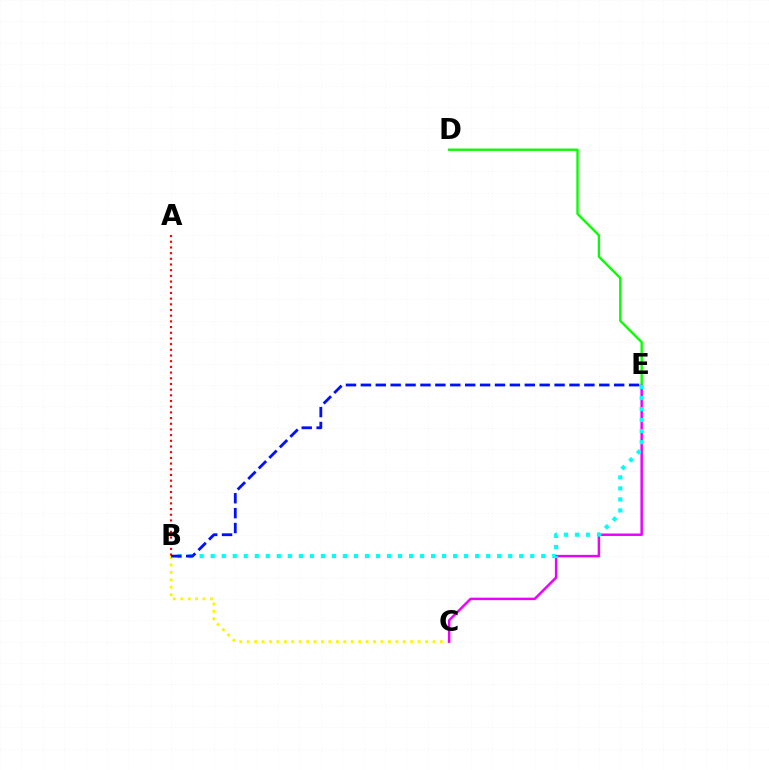{('B', 'C'): [{'color': '#fcf500', 'line_style': 'dotted', 'thickness': 2.02}], ('C', 'E'): [{'color': '#ee00ff', 'line_style': 'solid', 'thickness': 1.78}], ('D', 'E'): [{'color': '#08ff00', 'line_style': 'solid', 'thickness': 1.7}], ('B', 'E'): [{'color': '#00fff6', 'line_style': 'dotted', 'thickness': 2.99}, {'color': '#0010ff', 'line_style': 'dashed', 'thickness': 2.02}], ('A', 'B'): [{'color': '#ff0000', 'line_style': 'dotted', 'thickness': 1.55}]}